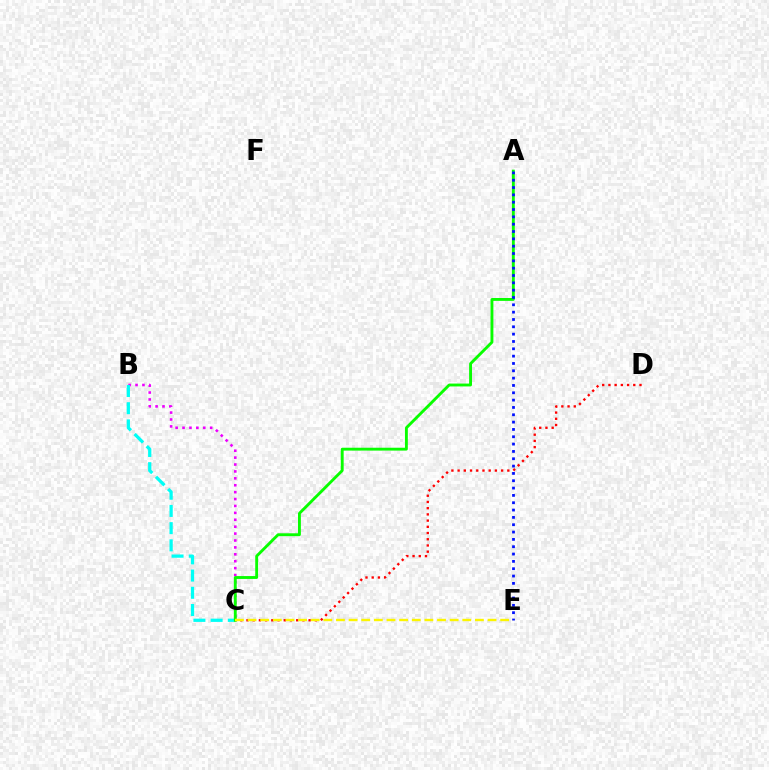{('C', 'D'): [{'color': '#ff0000', 'line_style': 'dotted', 'thickness': 1.69}], ('B', 'C'): [{'color': '#ee00ff', 'line_style': 'dotted', 'thickness': 1.88}, {'color': '#00fff6', 'line_style': 'dashed', 'thickness': 2.34}], ('A', 'C'): [{'color': '#08ff00', 'line_style': 'solid', 'thickness': 2.07}], ('A', 'E'): [{'color': '#0010ff', 'line_style': 'dotted', 'thickness': 1.99}], ('C', 'E'): [{'color': '#fcf500', 'line_style': 'dashed', 'thickness': 1.72}]}